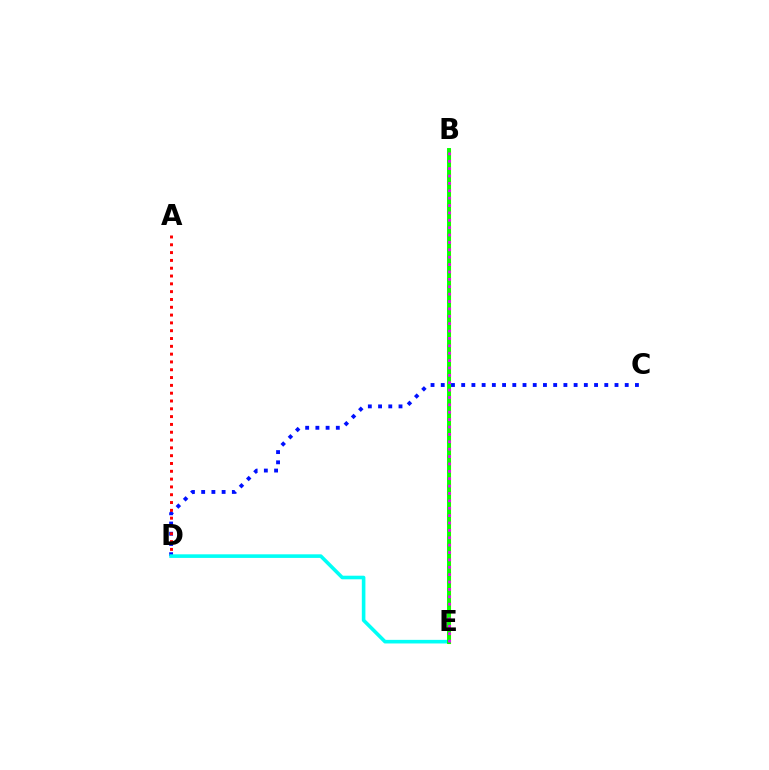{('B', 'E'): [{'color': '#fcf500', 'line_style': 'solid', 'thickness': 2.29}, {'color': '#08ff00', 'line_style': 'solid', 'thickness': 2.82}, {'color': '#ee00ff', 'line_style': 'dotted', 'thickness': 2.01}], ('C', 'D'): [{'color': '#0010ff', 'line_style': 'dotted', 'thickness': 2.78}], ('A', 'D'): [{'color': '#ff0000', 'line_style': 'dotted', 'thickness': 2.12}], ('D', 'E'): [{'color': '#00fff6', 'line_style': 'solid', 'thickness': 2.59}]}